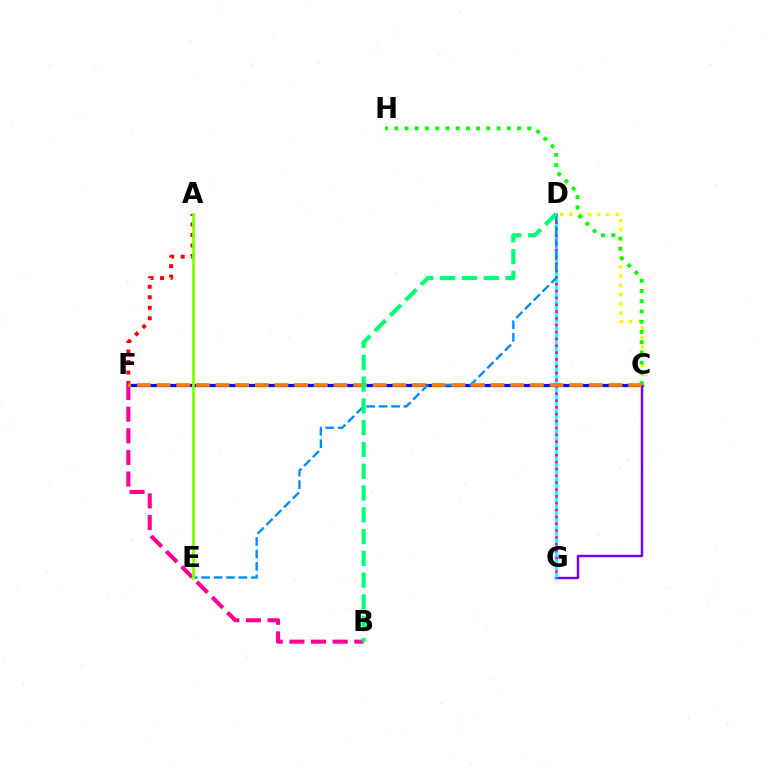{('C', 'F'): [{'color': '#0010ff', 'line_style': 'solid', 'thickness': 2.34}, {'color': '#ff7c00', 'line_style': 'dashed', 'thickness': 2.67}], ('C', 'D'): [{'color': '#fcf500', 'line_style': 'dotted', 'thickness': 2.52}], ('C', 'G'): [{'color': '#7200ff', 'line_style': 'solid', 'thickness': 1.75}], ('B', 'F'): [{'color': '#ff0094', 'line_style': 'dashed', 'thickness': 2.94}], ('A', 'F'): [{'color': '#ff0000', 'line_style': 'dotted', 'thickness': 2.86}], ('D', 'G'): [{'color': '#00fff6', 'line_style': 'solid', 'thickness': 1.88}, {'color': '#ee00ff', 'line_style': 'dotted', 'thickness': 1.86}], ('C', 'H'): [{'color': '#08ff00', 'line_style': 'dotted', 'thickness': 2.78}], ('D', 'E'): [{'color': '#008cff', 'line_style': 'dashed', 'thickness': 1.69}], ('A', 'E'): [{'color': '#84ff00', 'line_style': 'solid', 'thickness': 2.01}], ('B', 'D'): [{'color': '#00ff74', 'line_style': 'dashed', 'thickness': 2.96}]}